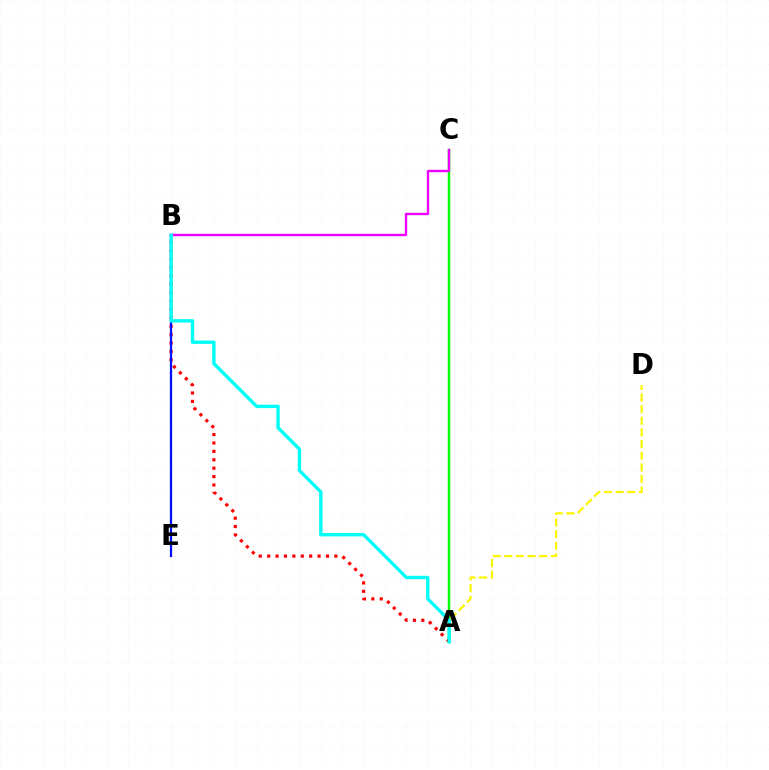{('A', 'B'): [{'color': '#ff0000', 'line_style': 'dotted', 'thickness': 2.28}, {'color': '#00fff6', 'line_style': 'solid', 'thickness': 2.44}], ('A', 'C'): [{'color': '#08ff00', 'line_style': 'solid', 'thickness': 1.78}], ('A', 'D'): [{'color': '#fcf500', 'line_style': 'dashed', 'thickness': 1.58}], ('B', 'E'): [{'color': '#0010ff', 'line_style': 'solid', 'thickness': 1.61}], ('B', 'C'): [{'color': '#ee00ff', 'line_style': 'solid', 'thickness': 1.7}]}